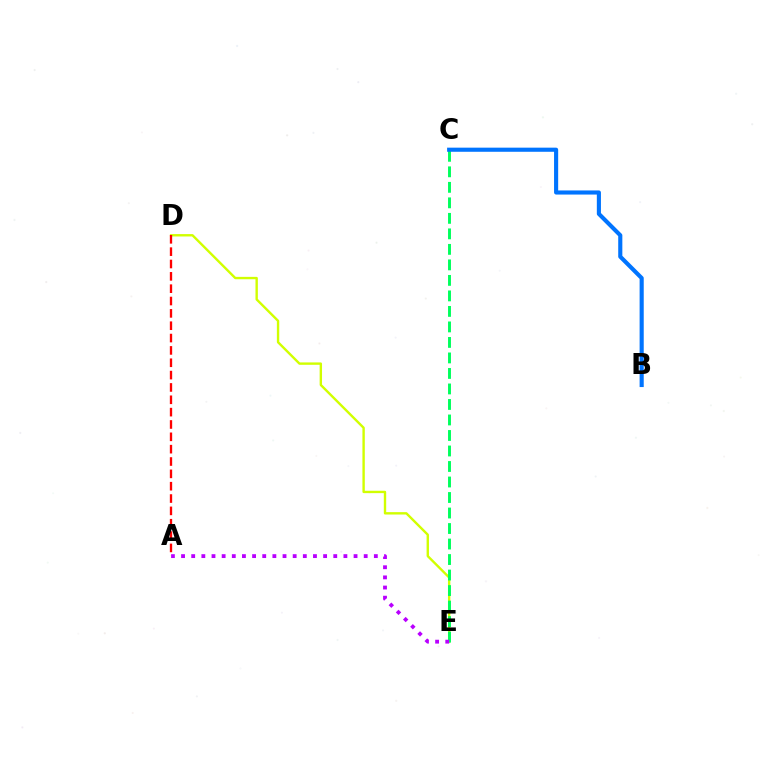{('D', 'E'): [{'color': '#d1ff00', 'line_style': 'solid', 'thickness': 1.72}], ('C', 'E'): [{'color': '#00ff5c', 'line_style': 'dashed', 'thickness': 2.11}], ('A', 'D'): [{'color': '#ff0000', 'line_style': 'dashed', 'thickness': 1.68}], ('A', 'E'): [{'color': '#b900ff', 'line_style': 'dotted', 'thickness': 2.76}], ('B', 'C'): [{'color': '#0074ff', 'line_style': 'solid', 'thickness': 2.97}]}